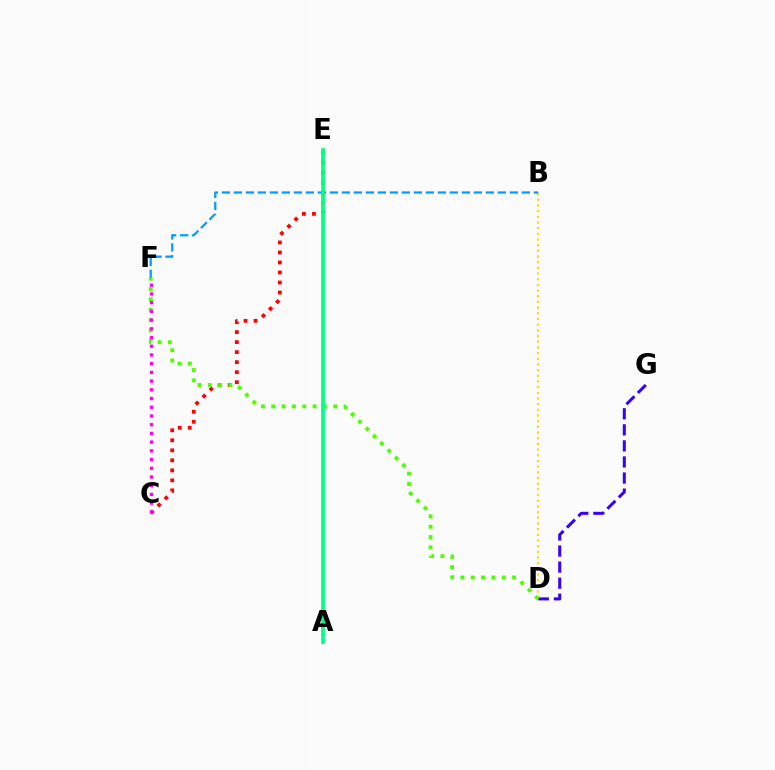{('D', 'G'): [{'color': '#3700ff', 'line_style': 'dashed', 'thickness': 2.18}], ('B', 'D'): [{'color': '#ffd500', 'line_style': 'dotted', 'thickness': 1.54}], ('C', 'E'): [{'color': '#ff0000', 'line_style': 'dotted', 'thickness': 2.72}], ('D', 'F'): [{'color': '#4fff00', 'line_style': 'dotted', 'thickness': 2.81}], ('C', 'F'): [{'color': '#ff00ed', 'line_style': 'dotted', 'thickness': 2.37}], ('B', 'F'): [{'color': '#009eff', 'line_style': 'dashed', 'thickness': 1.63}], ('A', 'E'): [{'color': '#00ff86', 'line_style': 'solid', 'thickness': 2.68}]}